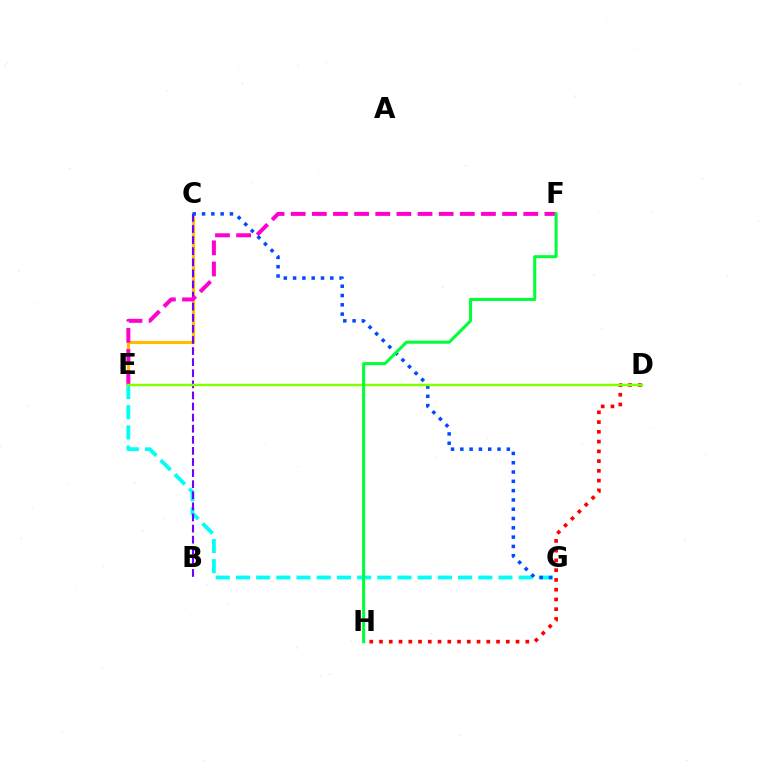{('C', 'E'): [{'color': '#ffbd00', 'line_style': 'solid', 'thickness': 2.23}], ('D', 'H'): [{'color': '#ff0000', 'line_style': 'dotted', 'thickness': 2.65}], ('E', 'G'): [{'color': '#00fff6', 'line_style': 'dashed', 'thickness': 2.74}], ('B', 'C'): [{'color': '#7200ff', 'line_style': 'dashed', 'thickness': 1.51}], ('E', 'F'): [{'color': '#ff00cf', 'line_style': 'dashed', 'thickness': 2.87}], ('C', 'G'): [{'color': '#004bff', 'line_style': 'dotted', 'thickness': 2.53}], ('D', 'E'): [{'color': '#84ff00', 'line_style': 'solid', 'thickness': 1.79}], ('F', 'H'): [{'color': '#00ff39', 'line_style': 'solid', 'thickness': 2.18}]}